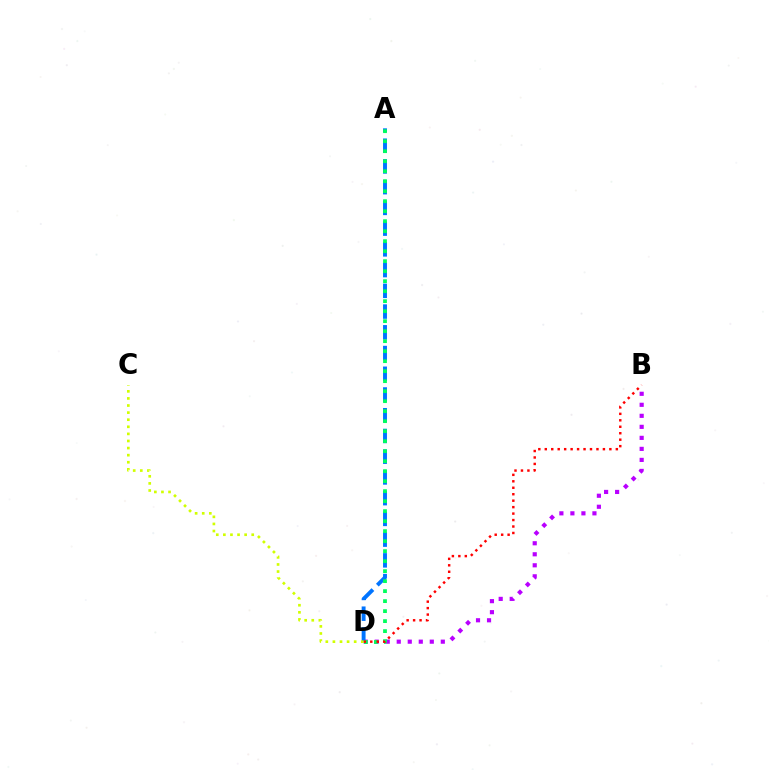{('B', 'D'): [{'color': '#b900ff', 'line_style': 'dotted', 'thickness': 2.99}, {'color': '#ff0000', 'line_style': 'dotted', 'thickness': 1.75}], ('A', 'D'): [{'color': '#0074ff', 'line_style': 'dashed', 'thickness': 2.82}, {'color': '#00ff5c', 'line_style': 'dotted', 'thickness': 2.72}], ('C', 'D'): [{'color': '#d1ff00', 'line_style': 'dotted', 'thickness': 1.93}]}